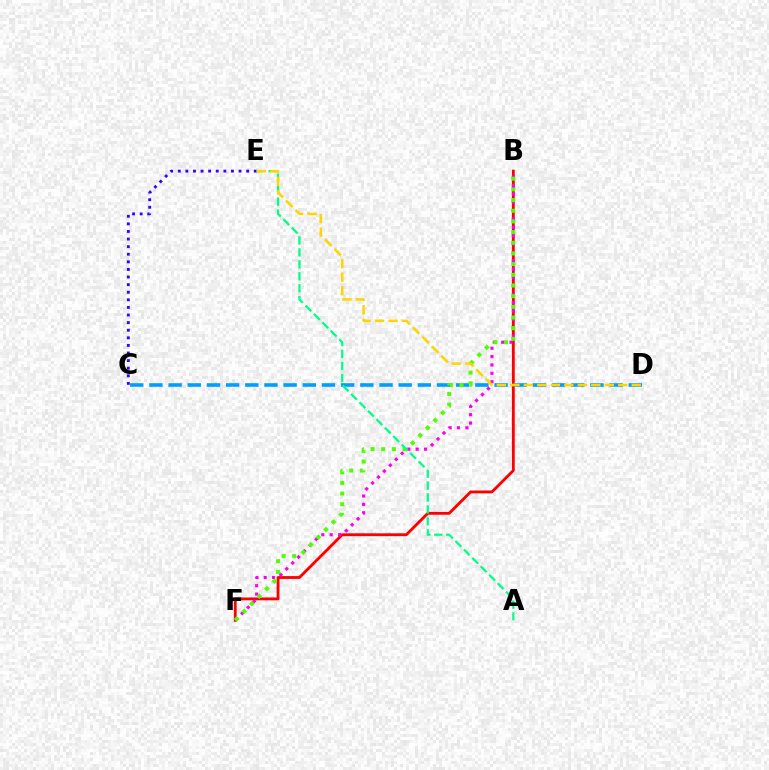{('B', 'F'): [{'color': '#ff0000', 'line_style': 'solid', 'thickness': 2.04}, {'color': '#ff00ed', 'line_style': 'dotted', 'thickness': 2.27}, {'color': '#4fff00', 'line_style': 'dotted', 'thickness': 2.9}], ('C', 'D'): [{'color': '#009eff', 'line_style': 'dashed', 'thickness': 2.61}], ('C', 'E'): [{'color': '#3700ff', 'line_style': 'dotted', 'thickness': 2.06}], ('A', 'E'): [{'color': '#00ff86', 'line_style': 'dashed', 'thickness': 1.62}], ('D', 'E'): [{'color': '#ffd500', 'line_style': 'dashed', 'thickness': 1.83}]}